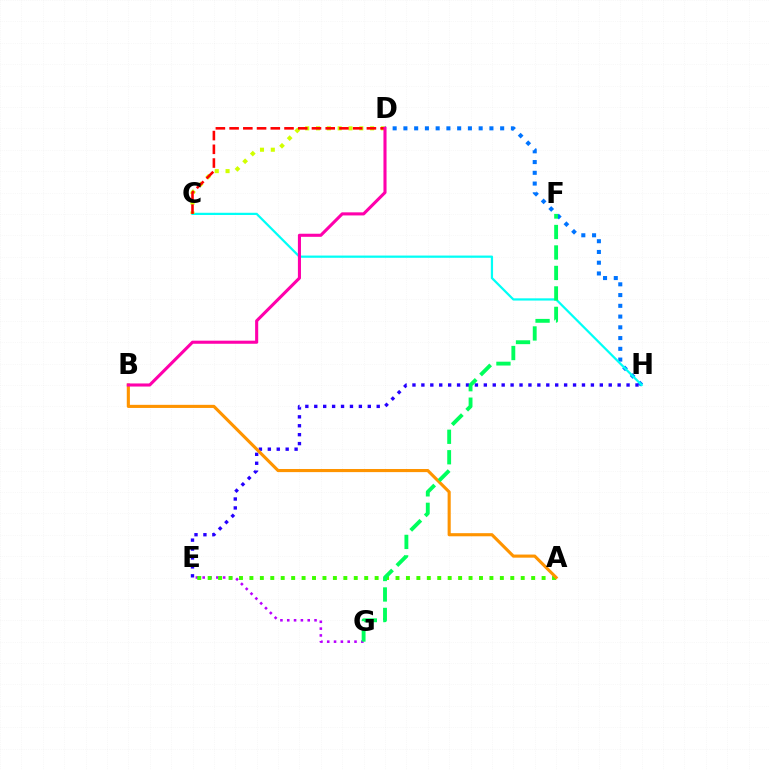{('D', 'H'): [{'color': '#0074ff', 'line_style': 'dotted', 'thickness': 2.92}], ('E', 'G'): [{'color': '#b900ff', 'line_style': 'dotted', 'thickness': 1.85}], ('E', 'H'): [{'color': '#2500ff', 'line_style': 'dotted', 'thickness': 2.42}], ('A', 'E'): [{'color': '#3dff00', 'line_style': 'dotted', 'thickness': 2.84}], ('C', 'H'): [{'color': '#00fff6', 'line_style': 'solid', 'thickness': 1.6}], ('C', 'D'): [{'color': '#d1ff00', 'line_style': 'dotted', 'thickness': 2.94}, {'color': '#ff0000', 'line_style': 'dashed', 'thickness': 1.87}], ('A', 'B'): [{'color': '#ff9400', 'line_style': 'solid', 'thickness': 2.24}], ('F', 'G'): [{'color': '#00ff5c', 'line_style': 'dashed', 'thickness': 2.78}], ('B', 'D'): [{'color': '#ff00ac', 'line_style': 'solid', 'thickness': 2.22}]}